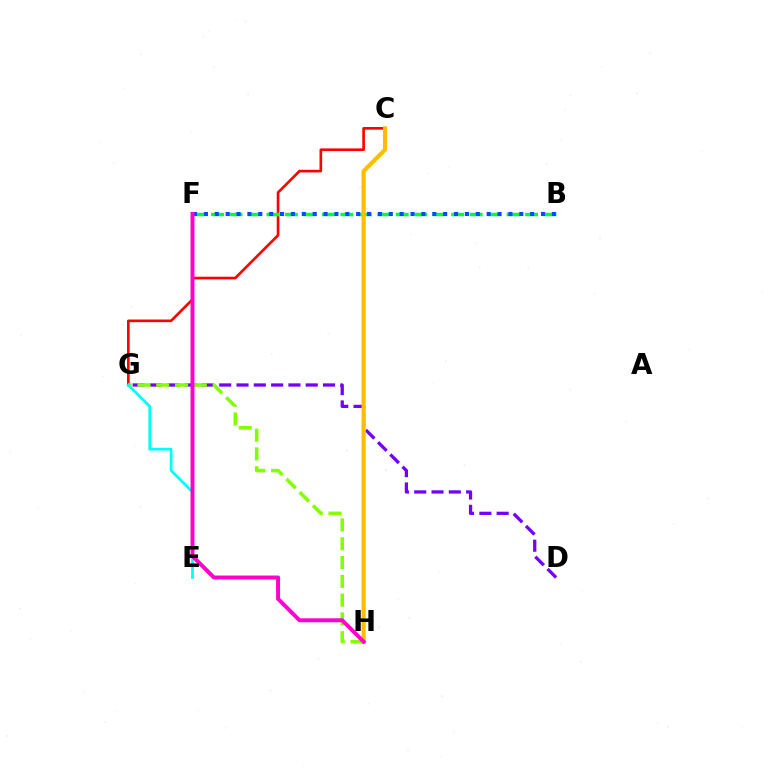{('C', 'G'): [{'color': '#ff0000', 'line_style': 'solid', 'thickness': 1.9}], ('B', 'F'): [{'color': '#00ff39', 'line_style': 'dashed', 'thickness': 2.51}, {'color': '#004bff', 'line_style': 'dotted', 'thickness': 2.95}], ('D', 'G'): [{'color': '#7200ff', 'line_style': 'dashed', 'thickness': 2.35}], ('G', 'H'): [{'color': '#84ff00', 'line_style': 'dashed', 'thickness': 2.55}], ('E', 'G'): [{'color': '#00fff6', 'line_style': 'solid', 'thickness': 1.98}], ('C', 'H'): [{'color': '#ffbd00', 'line_style': 'solid', 'thickness': 2.97}], ('F', 'H'): [{'color': '#ff00cf', 'line_style': 'solid', 'thickness': 2.84}]}